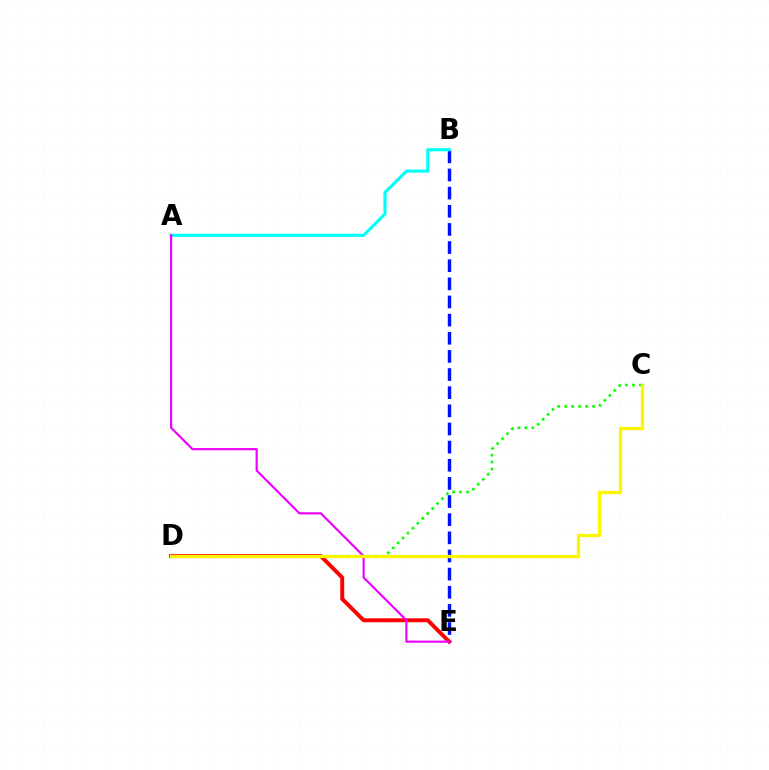{('B', 'E'): [{'color': '#0010ff', 'line_style': 'dashed', 'thickness': 2.46}], ('C', 'D'): [{'color': '#08ff00', 'line_style': 'dotted', 'thickness': 1.89}, {'color': '#fcf500', 'line_style': 'solid', 'thickness': 2.36}], ('D', 'E'): [{'color': '#ff0000', 'line_style': 'solid', 'thickness': 2.83}], ('A', 'B'): [{'color': '#00fff6', 'line_style': 'solid', 'thickness': 2.24}], ('A', 'E'): [{'color': '#ee00ff', 'line_style': 'solid', 'thickness': 1.55}]}